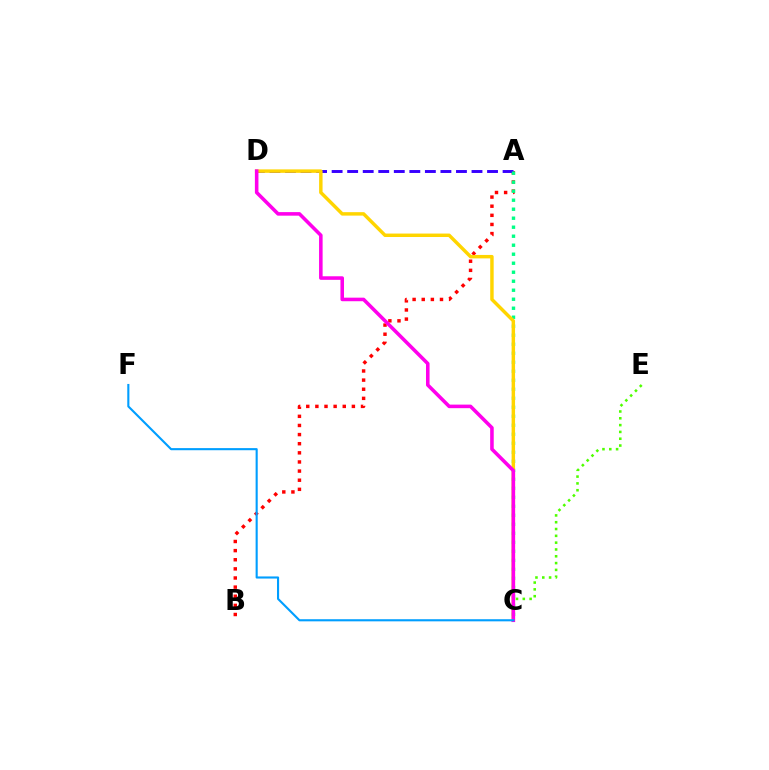{('A', 'B'): [{'color': '#ff0000', 'line_style': 'dotted', 'thickness': 2.48}], ('A', 'D'): [{'color': '#3700ff', 'line_style': 'dashed', 'thickness': 2.11}], ('A', 'C'): [{'color': '#00ff86', 'line_style': 'dotted', 'thickness': 2.45}], ('C', 'E'): [{'color': '#4fff00', 'line_style': 'dotted', 'thickness': 1.85}], ('C', 'D'): [{'color': '#ffd500', 'line_style': 'solid', 'thickness': 2.48}, {'color': '#ff00ed', 'line_style': 'solid', 'thickness': 2.56}], ('C', 'F'): [{'color': '#009eff', 'line_style': 'solid', 'thickness': 1.52}]}